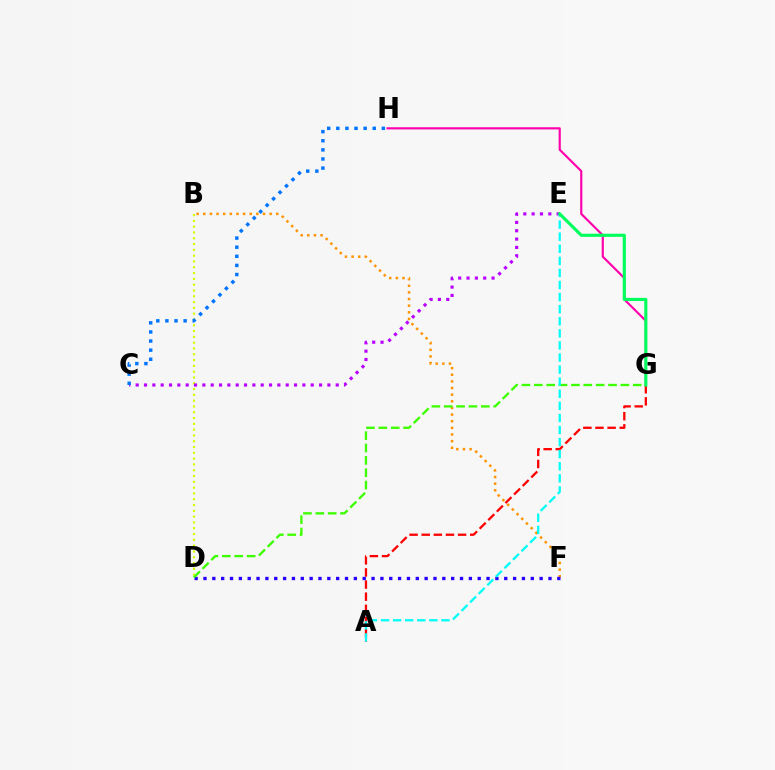{('A', 'G'): [{'color': '#ff0000', 'line_style': 'dashed', 'thickness': 1.65}], ('G', 'H'): [{'color': '#ff00ac', 'line_style': 'solid', 'thickness': 1.55}], ('B', 'F'): [{'color': '#ff9400', 'line_style': 'dotted', 'thickness': 1.8}], ('D', 'F'): [{'color': '#2500ff', 'line_style': 'dotted', 'thickness': 2.4}], ('B', 'D'): [{'color': '#d1ff00', 'line_style': 'dotted', 'thickness': 1.58}], ('D', 'G'): [{'color': '#3dff00', 'line_style': 'dashed', 'thickness': 1.68}], ('C', 'E'): [{'color': '#b900ff', 'line_style': 'dotted', 'thickness': 2.26}], ('A', 'E'): [{'color': '#00fff6', 'line_style': 'dashed', 'thickness': 1.64}], ('C', 'H'): [{'color': '#0074ff', 'line_style': 'dotted', 'thickness': 2.47}], ('E', 'G'): [{'color': '#00ff5c', 'line_style': 'solid', 'thickness': 2.26}]}